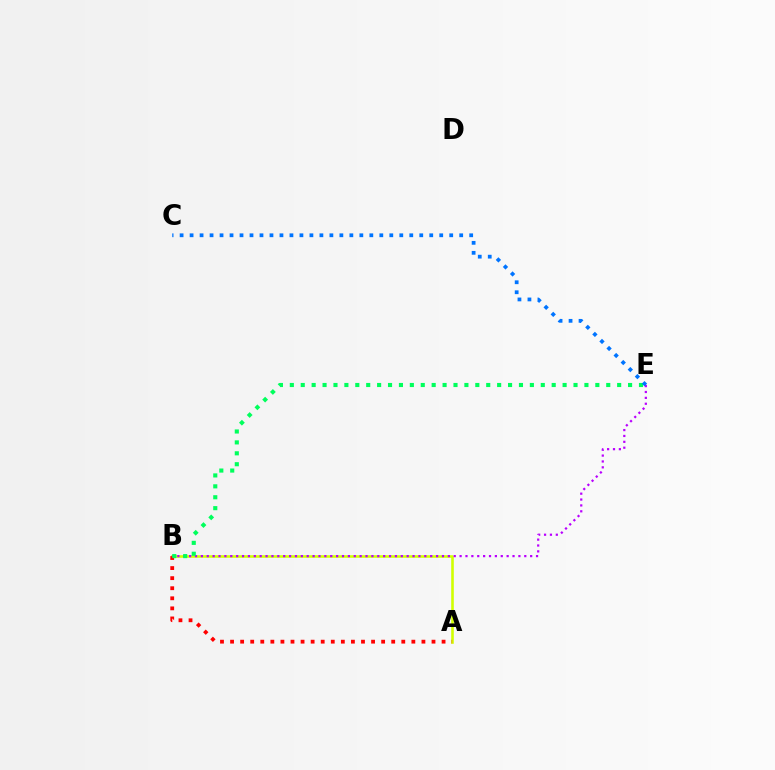{('A', 'B'): [{'color': '#d1ff00', 'line_style': 'solid', 'thickness': 1.88}, {'color': '#ff0000', 'line_style': 'dotted', 'thickness': 2.74}], ('B', 'E'): [{'color': '#b900ff', 'line_style': 'dotted', 'thickness': 1.6}, {'color': '#00ff5c', 'line_style': 'dotted', 'thickness': 2.96}], ('C', 'E'): [{'color': '#0074ff', 'line_style': 'dotted', 'thickness': 2.71}]}